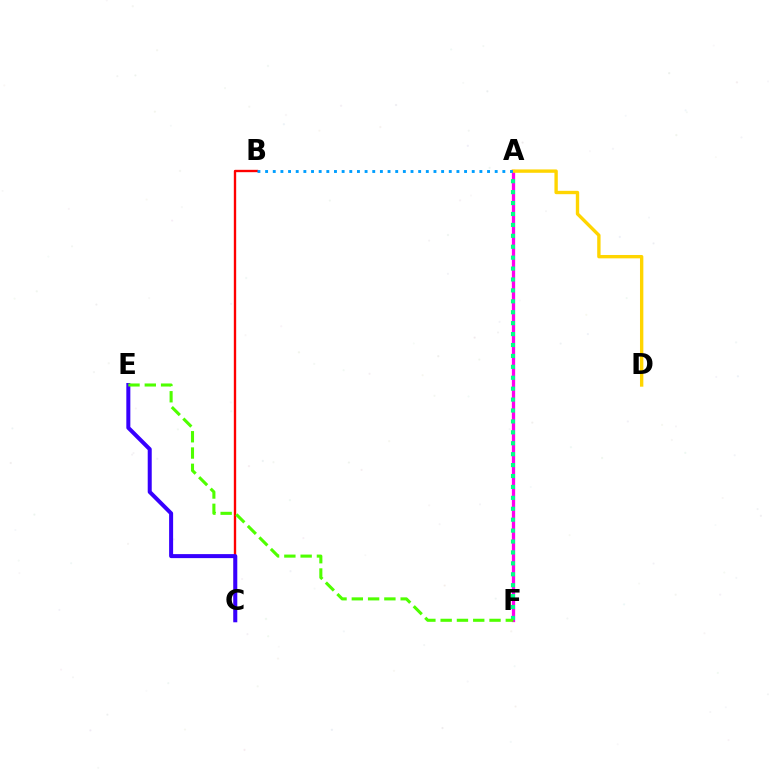{('A', 'F'): [{'color': '#ff00ed', 'line_style': 'solid', 'thickness': 2.36}, {'color': '#00ff86', 'line_style': 'dotted', 'thickness': 2.97}], ('B', 'C'): [{'color': '#ff0000', 'line_style': 'solid', 'thickness': 1.7}], ('A', 'D'): [{'color': '#ffd500', 'line_style': 'solid', 'thickness': 2.42}], ('C', 'E'): [{'color': '#3700ff', 'line_style': 'solid', 'thickness': 2.89}], ('A', 'B'): [{'color': '#009eff', 'line_style': 'dotted', 'thickness': 2.08}], ('E', 'F'): [{'color': '#4fff00', 'line_style': 'dashed', 'thickness': 2.21}]}